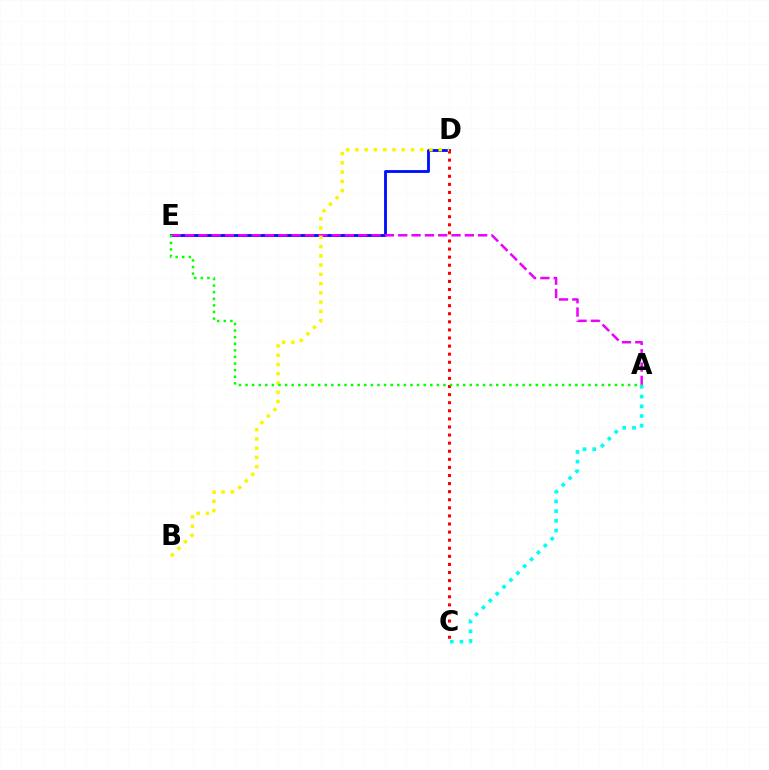{('D', 'E'): [{'color': '#0010ff', 'line_style': 'solid', 'thickness': 2.05}], ('C', 'D'): [{'color': '#ff0000', 'line_style': 'dotted', 'thickness': 2.2}], ('A', 'E'): [{'color': '#ee00ff', 'line_style': 'dashed', 'thickness': 1.81}, {'color': '#08ff00', 'line_style': 'dotted', 'thickness': 1.79}], ('B', 'D'): [{'color': '#fcf500', 'line_style': 'dotted', 'thickness': 2.52}], ('A', 'C'): [{'color': '#00fff6', 'line_style': 'dotted', 'thickness': 2.64}]}